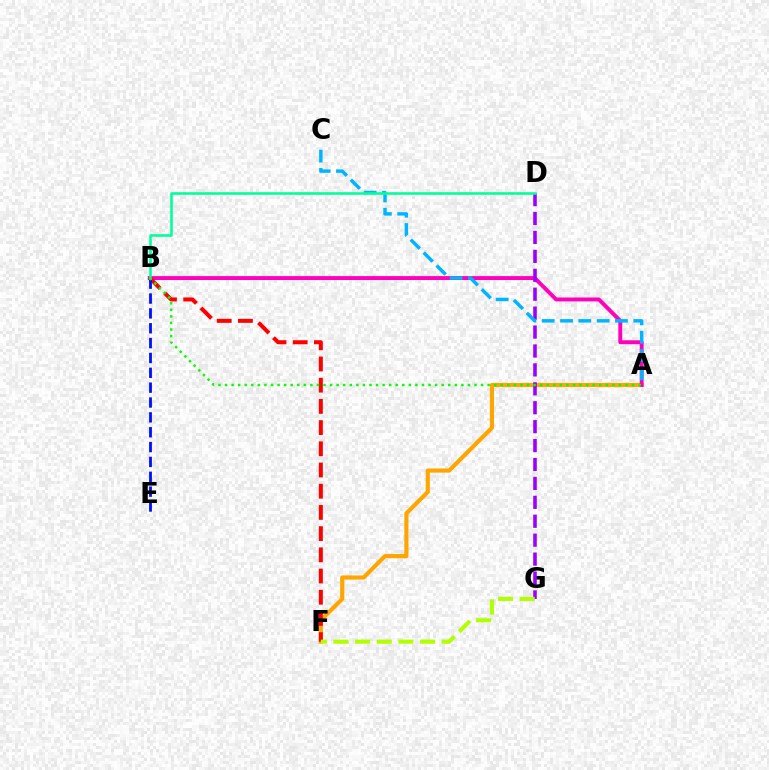{('A', 'F'): [{'color': '#ffa500', 'line_style': 'solid', 'thickness': 2.97}], ('A', 'B'): [{'color': '#ff00bd', 'line_style': 'solid', 'thickness': 2.81}, {'color': '#08ff00', 'line_style': 'dotted', 'thickness': 1.78}], ('D', 'G'): [{'color': '#9b00ff', 'line_style': 'dashed', 'thickness': 2.57}], ('B', 'F'): [{'color': '#ff0000', 'line_style': 'dashed', 'thickness': 2.88}], ('A', 'C'): [{'color': '#00b5ff', 'line_style': 'dashed', 'thickness': 2.49}], ('B', 'E'): [{'color': '#0010ff', 'line_style': 'dashed', 'thickness': 2.02}], ('F', 'G'): [{'color': '#b3ff00', 'line_style': 'dashed', 'thickness': 2.94}], ('B', 'D'): [{'color': '#00ff9d', 'line_style': 'solid', 'thickness': 1.87}]}